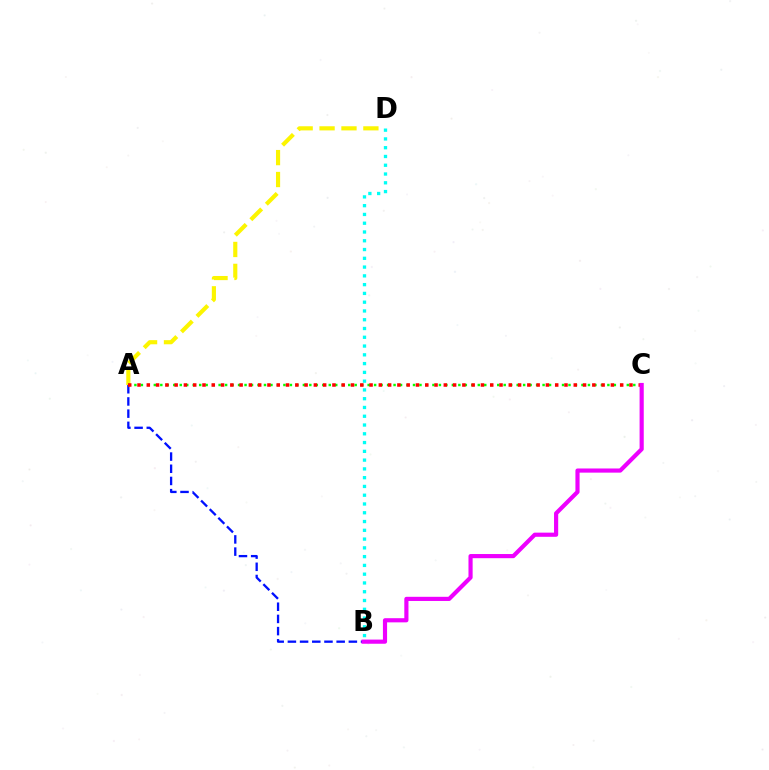{('A', 'B'): [{'color': '#0010ff', 'line_style': 'dashed', 'thickness': 1.66}], ('A', 'D'): [{'color': '#fcf500', 'line_style': 'dashed', 'thickness': 2.98}], ('A', 'C'): [{'color': '#08ff00', 'line_style': 'dotted', 'thickness': 1.76}, {'color': '#ff0000', 'line_style': 'dotted', 'thickness': 2.52}], ('B', 'D'): [{'color': '#00fff6', 'line_style': 'dotted', 'thickness': 2.38}], ('B', 'C'): [{'color': '#ee00ff', 'line_style': 'solid', 'thickness': 2.99}]}